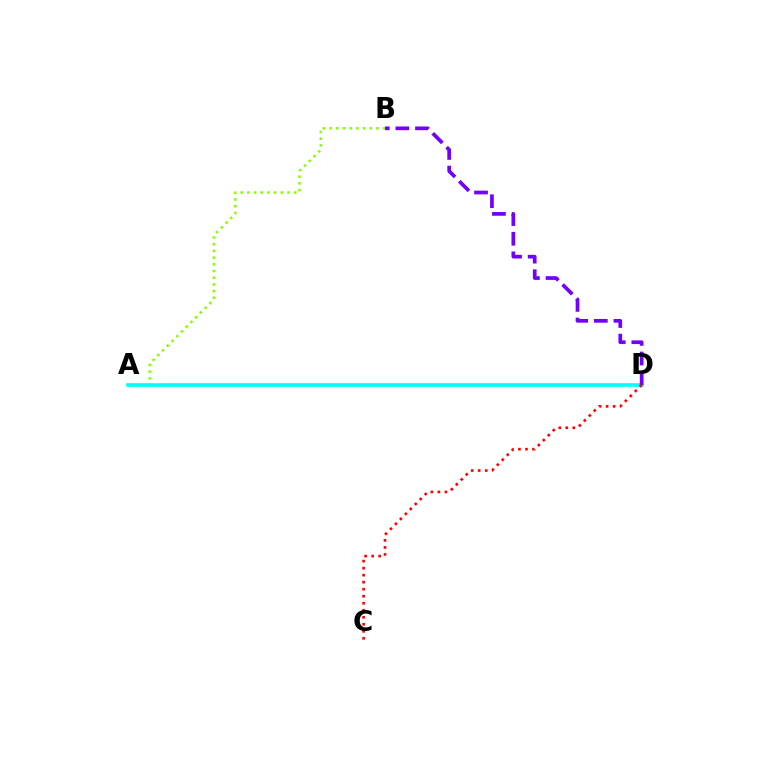{('A', 'B'): [{'color': '#84ff00', 'line_style': 'dotted', 'thickness': 1.82}], ('A', 'D'): [{'color': '#00fff6', 'line_style': 'solid', 'thickness': 2.59}], ('B', 'D'): [{'color': '#7200ff', 'line_style': 'dashed', 'thickness': 2.67}], ('C', 'D'): [{'color': '#ff0000', 'line_style': 'dotted', 'thickness': 1.91}]}